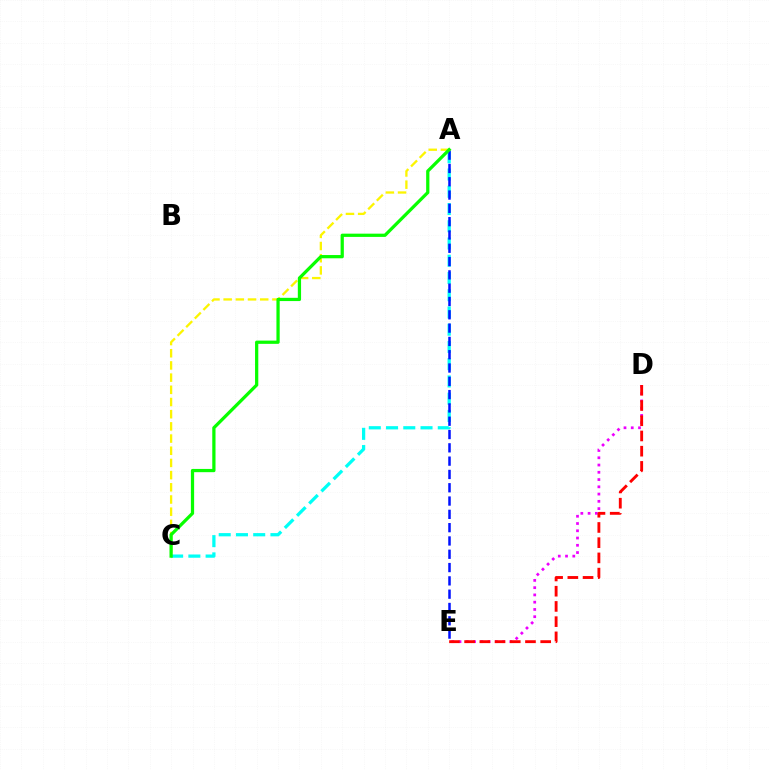{('D', 'E'): [{'color': '#ee00ff', 'line_style': 'dotted', 'thickness': 1.97}, {'color': '#ff0000', 'line_style': 'dashed', 'thickness': 2.07}], ('A', 'C'): [{'color': '#fcf500', 'line_style': 'dashed', 'thickness': 1.66}, {'color': '#00fff6', 'line_style': 'dashed', 'thickness': 2.34}, {'color': '#08ff00', 'line_style': 'solid', 'thickness': 2.34}], ('A', 'E'): [{'color': '#0010ff', 'line_style': 'dashed', 'thickness': 1.81}]}